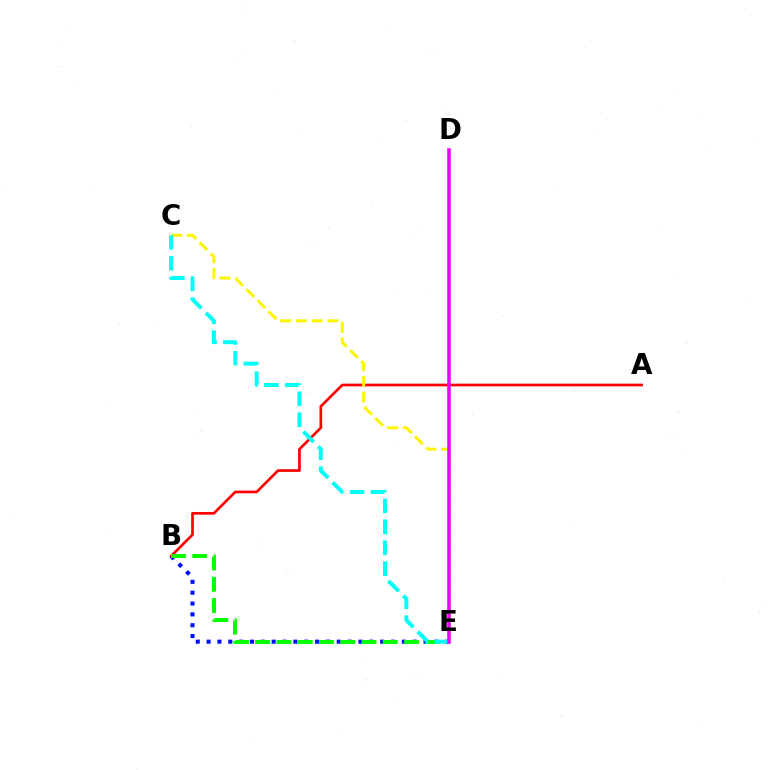{('A', 'B'): [{'color': '#ff0000', 'line_style': 'solid', 'thickness': 1.94}], ('C', 'E'): [{'color': '#fcf500', 'line_style': 'dashed', 'thickness': 2.14}, {'color': '#00fff6', 'line_style': 'dashed', 'thickness': 2.85}], ('B', 'E'): [{'color': '#0010ff', 'line_style': 'dotted', 'thickness': 2.95}, {'color': '#08ff00', 'line_style': 'dashed', 'thickness': 2.89}], ('D', 'E'): [{'color': '#ee00ff', 'line_style': 'solid', 'thickness': 2.56}]}